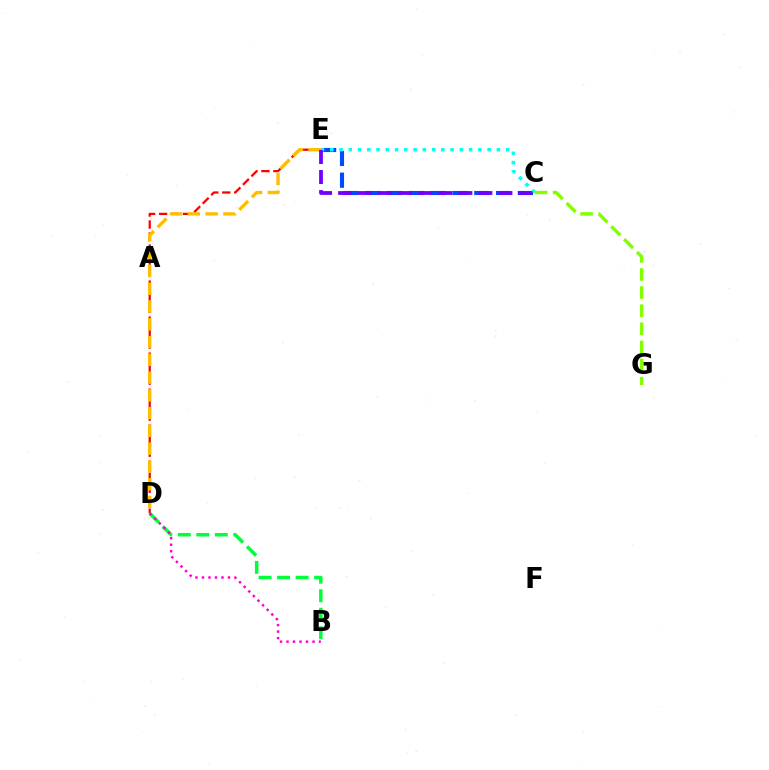{('C', 'E'): [{'color': '#004bff', 'line_style': 'dashed', 'thickness': 2.96}, {'color': '#00fff6', 'line_style': 'dotted', 'thickness': 2.52}, {'color': '#7200ff', 'line_style': 'dashed', 'thickness': 2.72}], ('D', 'E'): [{'color': '#ff0000', 'line_style': 'dashed', 'thickness': 1.63}, {'color': '#ffbd00', 'line_style': 'dashed', 'thickness': 2.41}], ('B', 'D'): [{'color': '#00ff39', 'line_style': 'dashed', 'thickness': 2.51}, {'color': '#ff00cf', 'line_style': 'dotted', 'thickness': 1.77}], ('C', 'G'): [{'color': '#84ff00', 'line_style': 'dashed', 'thickness': 2.46}]}